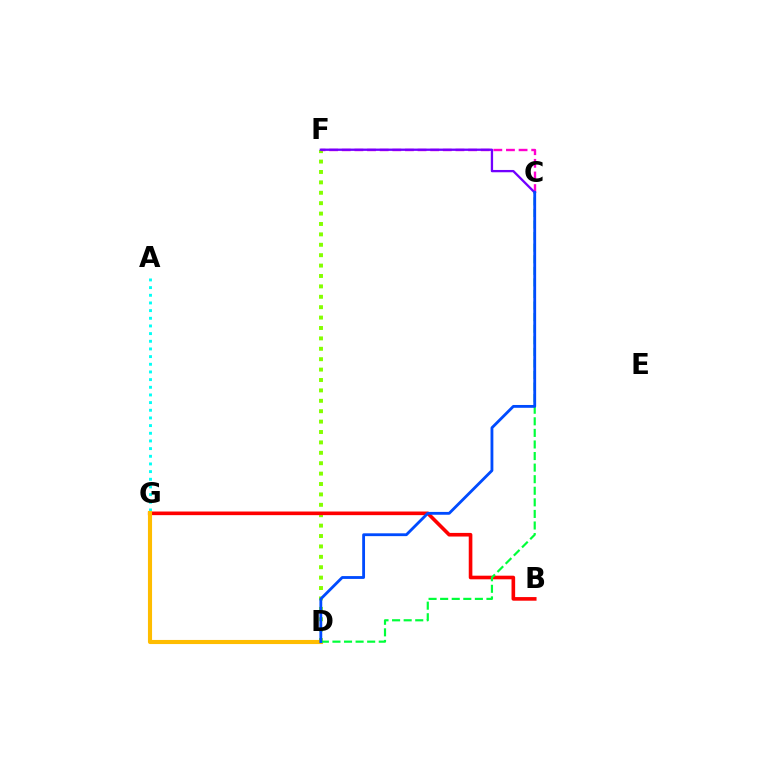{('D', 'F'): [{'color': '#84ff00', 'line_style': 'dotted', 'thickness': 2.83}], ('C', 'F'): [{'color': '#ff00cf', 'line_style': 'dashed', 'thickness': 1.72}, {'color': '#7200ff', 'line_style': 'solid', 'thickness': 1.66}], ('A', 'G'): [{'color': '#00fff6', 'line_style': 'dotted', 'thickness': 2.08}], ('B', 'G'): [{'color': '#ff0000', 'line_style': 'solid', 'thickness': 2.61}], ('D', 'G'): [{'color': '#ffbd00', 'line_style': 'solid', 'thickness': 2.96}], ('C', 'D'): [{'color': '#00ff39', 'line_style': 'dashed', 'thickness': 1.57}, {'color': '#004bff', 'line_style': 'solid', 'thickness': 2.04}]}